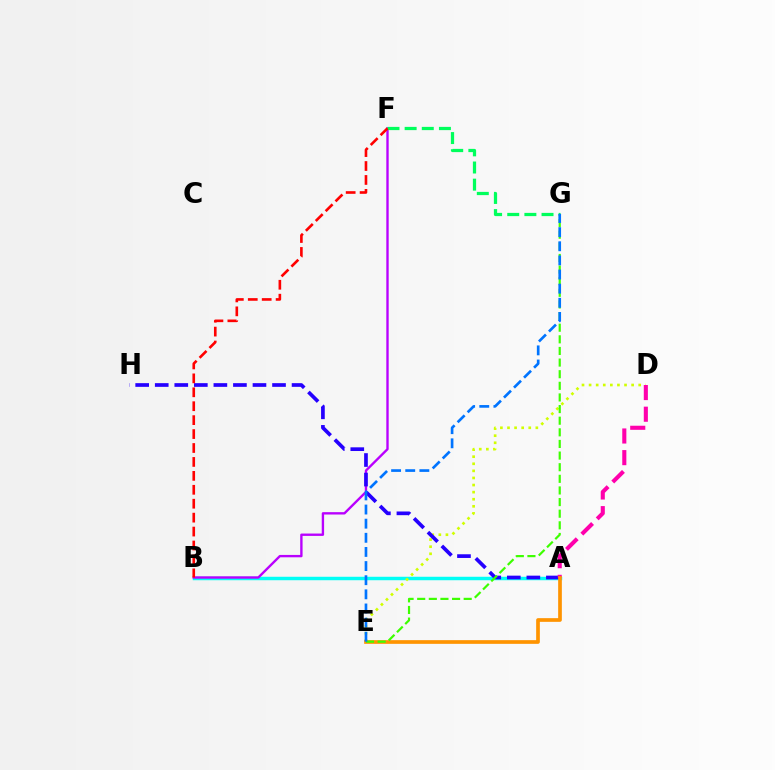{('A', 'B'): [{'color': '#00fff6', 'line_style': 'solid', 'thickness': 2.49}], ('B', 'F'): [{'color': '#b900ff', 'line_style': 'solid', 'thickness': 1.7}, {'color': '#ff0000', 'line_style': 'dashed', 'thickness': 1.89}], ('D', 'E'): [{'color': '#d1ff00', 'line_style': 'dotted', 'thickness': 1.93}], ('F', 'G'): [{'color': '#00ff5c', 'line_style': 'dashed', 'thickness': 2.33}], ('A', 'H'): [{'color': '#2500ff', 'line_style': 'dashed', 'thickness': 2.66}], ('A', 'D'): [{'color': '#ff00ac', 'line_style': 'dashed', 'thickness': 2.94}], ('A', 'E'): [{'color': '#ff9400', 'line_style': 'solid', 'thickness': 2.66}], ('E', 'G'): [{'color': '#3dff00', 'line_style': 'dashed', 'thickness': 1.58}, {'color': '#0074ff', 'line_style': 'dashed', 'thickness': 1.92}]}